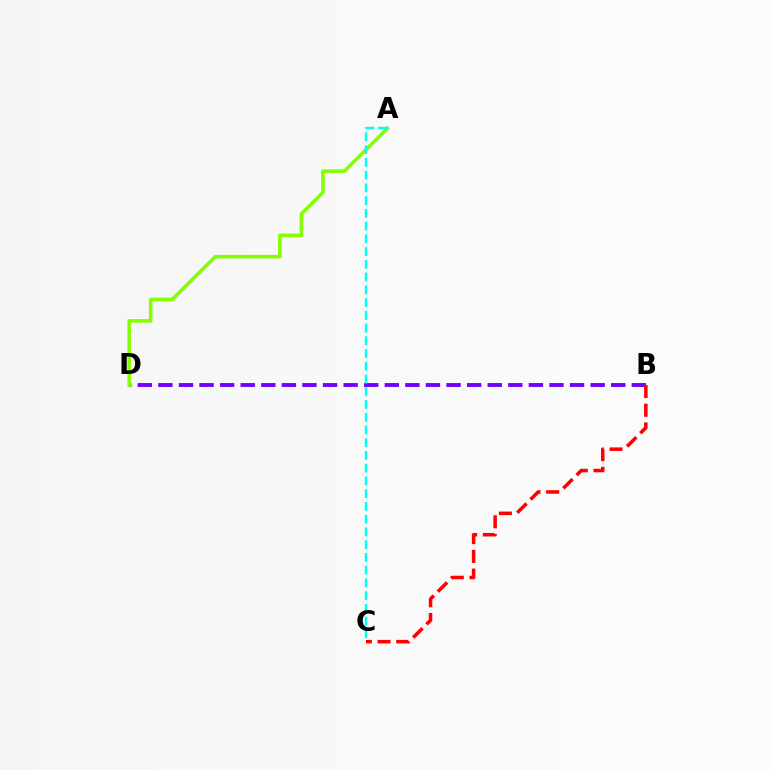{('B', 'D'): [{'color': '#7200ff', 'line_style': 'dashed', 'thickness': 2.8}], ('A', 'D'): [{'color': '#84ff00', 'line_style': 'solid', 'thickness': 2.58}], ('A', 'C'): [{'color': '#00fff6', 'line_style': 'dashed', 'thickness': 1.73}], ('B', 'C'): [{'color': '#ff0000', 'line_style': 'dashed', 'thickness': 2.54}]}